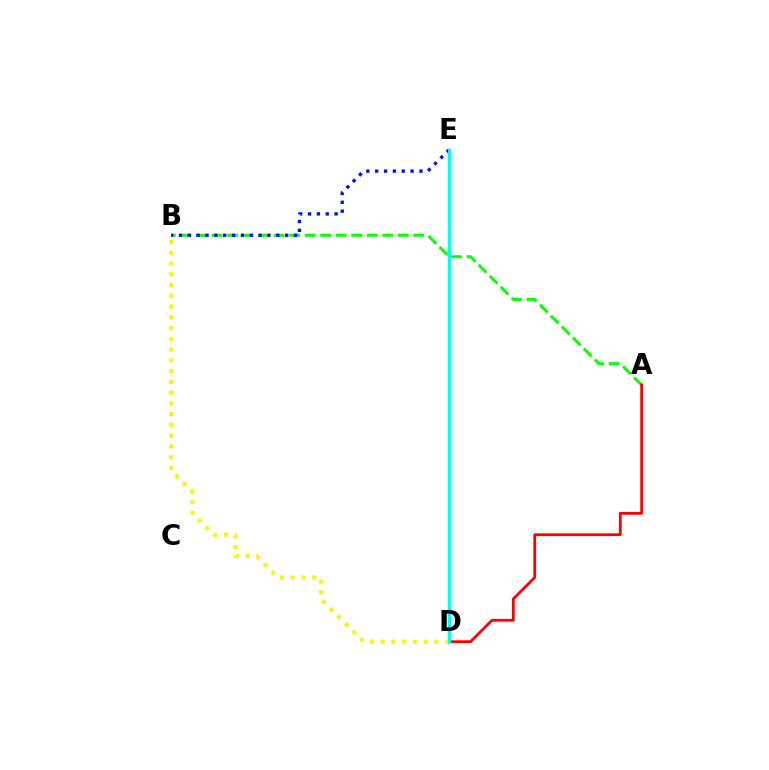{('A', 'B'): [{'color': '#08ff00', 'line_style': 'dashed', 'thickness': 2.11}], ('A', 'D'): [{'color': '#ff0000', 'line_style': 'solid', 'thickness': 2.01}], ('B', 'E'): [{'color': '#0010ff', 'line_style': 'dotted', 'thickness': 2.41}], ('D', 'E'): [{'color': '#ee00ff', 'line_style': 'solid', 'thickness': 1.65}, {'color': '#00fff6', 'line_style': 'solid', 'thickness': 2.13}], ('B', 'D'): [{'color': '#fcf500', 'line_style': 'dotted', 'thickness': 2.92}]}